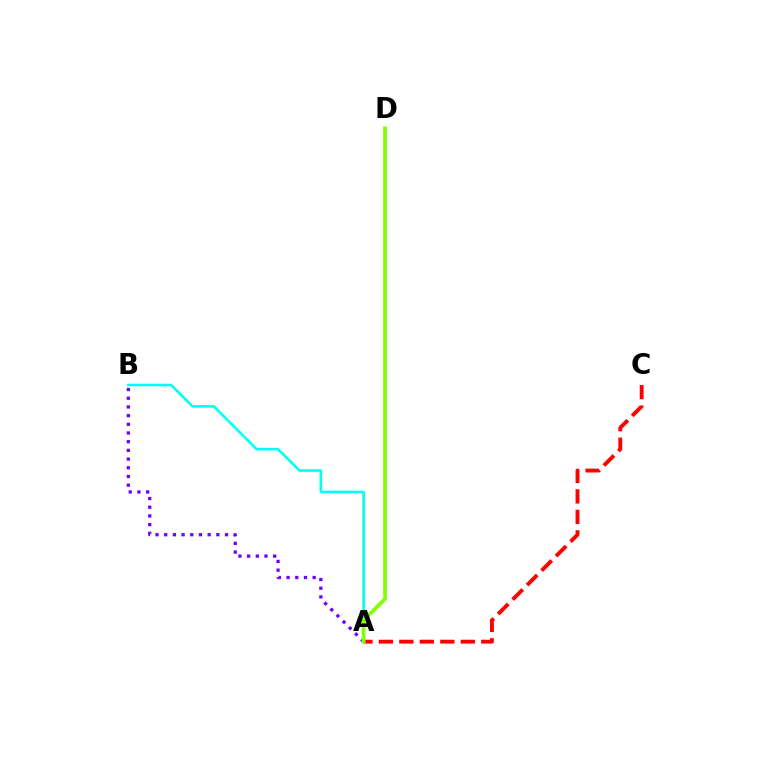{('A', 'B'): [{'color': '#7200ff', 'line_style': 'dotted', 'thickness': 2.36}, {'color': '#00fff6', 'line_style': 'solid', 'thickness': 1.87}], ('A', 'C'): [{'color': '#ff0000', 'line_style': 'dashed', 'thickness': 2.78}], ('A', 'D'): [{'color': '#84ff00', 'line_style': 'solid', 'thickness': 2.65}]}